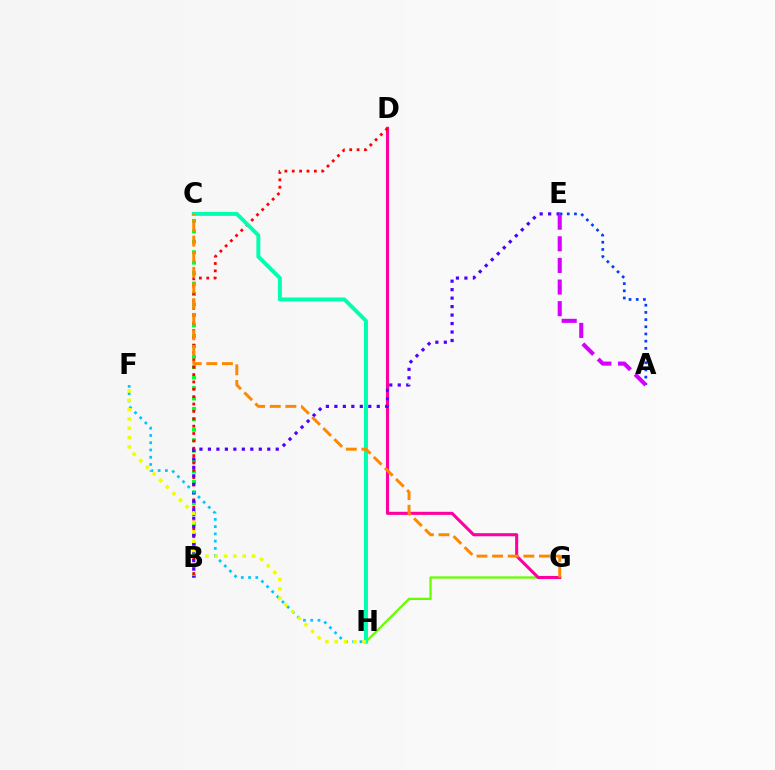{('G', 'H'): [{'color': '#66ff00', 'line_style': 'solid', 'thickness': 1.64}], ('B', 'C'): [{'color': '#00ff27', 'line_style': 'dotted', 'thickness': 2.84}], ('D', 'G'): [{'color': '#ff00a0', 'line_style': 'solid', 'thickness': 2.23}], ('B', 'D'): [{'color': '#ff0000', 'line_style': 'dotted', 'thickness': 2.0}], ('C', 'H'): [{'color': '#00ffaf', 'line_style': 'solid', 'thickness': 2.83}], ('B', 'E'): [{'color': '#4f00ff', 'line_style': 'dotted', 'thickness': 2.3}], ('A', 'E'): [{'color': '#003fff', 'line_style': 'dotted', 'thickness': 1.95}, {'color': '#d600ff', 'line_style': 'dashed', 'thickness': 2.94}], ('F', 'H'): [{'color': '#00c7ff', 'line_style': 'dotted', 'thickness': 1.97}, {'color': '#eeff00', 'line_style': 'dotted', 'thickness': 2.53}], ('C', 'G'): [{'color': '#ff8800', 'line_style': 'dashed', 'thickness': 2.12}]}